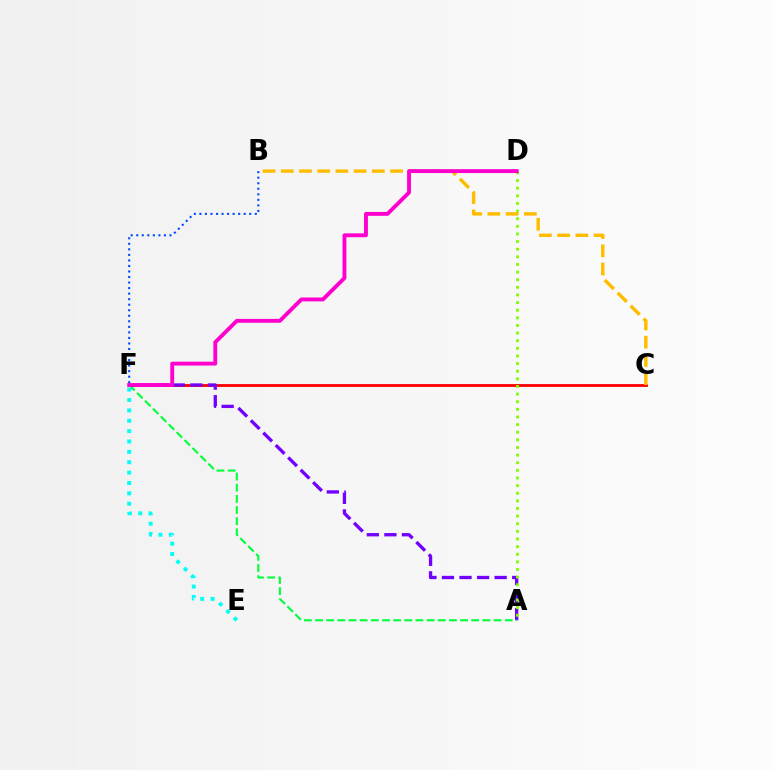{('C', 'F'): [{'color': '#ff0000', 'line_style': 'solid', 'thickness': 2.03}], ('E', 'F'): [{'color': '#00fff6', 'line_style': 'dotted', 'thickness': 2.82}], ('A', 'F'): [{'color': '#7200ff', 'line_style': 'dashed', 'thickness': 2.39}, {'color': '#00ff39', 'line_style': 'dashed', 'thickness': 1.52}], ('A', 'D'): [{'color': '#84ff00', 'line_style': 'dotted', 'thickness': 2.07}], ('B', 'C'): [{'color': '#ffbd00', 'line_style': 'dashed', 'thickness': 2.48}], ('B', 'F'): [{'color': '#004bff', 'line_style': 'dotted', 'thickness': 1.5}], ('D', 'F'): [{'color': '#ff00cf', 'line_style': 'solid', 'thickness': 2.79}]}